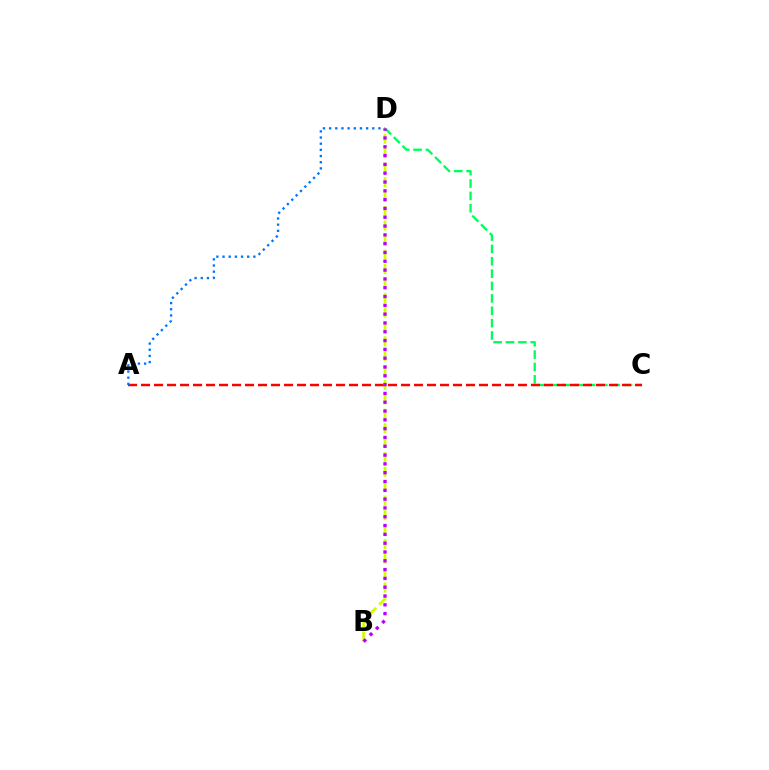{('C', 'D'): [{'color': '#00ff5c', 'line_style': 'dashed', 'thickness': 1.68}], ('A', 'C'): [{'color': '#ff0000', 'line_style': 'dashed', 'thickness': 1.77}], ('A', 'D'): [{'color': '#0074ff', 'line_style': 'dotted', 'thickness': 1.68}], ('B', 'D'): [{'color': '#d1ff00', 'line_style': 'dashed', 'thickness': 1.97}, {'color': '#b900ff', 'line_style': 'dotted', 'thickness': 2.39}]}